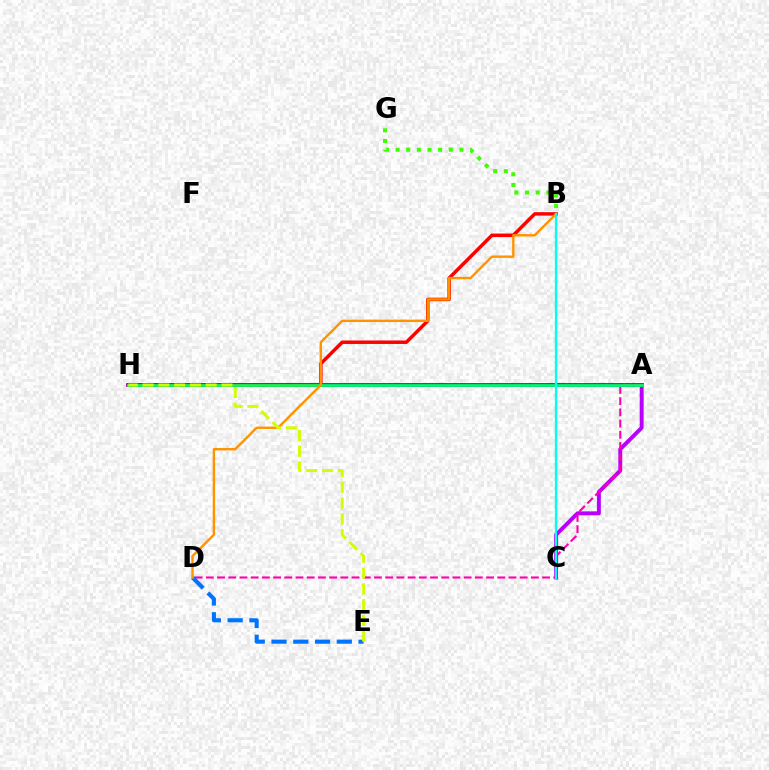{('B', 'G'): [{'color': '#3dff00', 'line_style': 'dotted', 'thickness': 2.89}], ('A', 'H'): [{'color': '#2500ff', 'line_style': 'solid', 'thickness': 2.58}, {'color': '#00ff5c', 'line_style': 'solid', 'thickness': 1.99}], ('A', 'C'): [{'color': '#b900ff', 'line_style': 'solid', 'thickness': 2.84}], ('B', 'H'): [{'color': '#ff0000', 'line_style': 'solid', 'thickness': 2.5}], ('A', 'D'): [{'color': '#ff00ac', 'line_style': 'dashed', 'thickness': 1.52}], ('D', 'E'): [{'color': '#0074ff', 'line_style': 'dashed', 'thickness': 2.96}], ('B', 'D'): [{'color': '#ff9400', 'line_style': 'solid', 'thickness': 1.73}], ('B', 'C'): [{'color': '#00fff6', 'line_style': 'solid', 'thickness': 1.66}], ('E', 'H'): [{'color': '#d1ff00', 'line_style': 'dashed', 'thickness': 2.14}]}